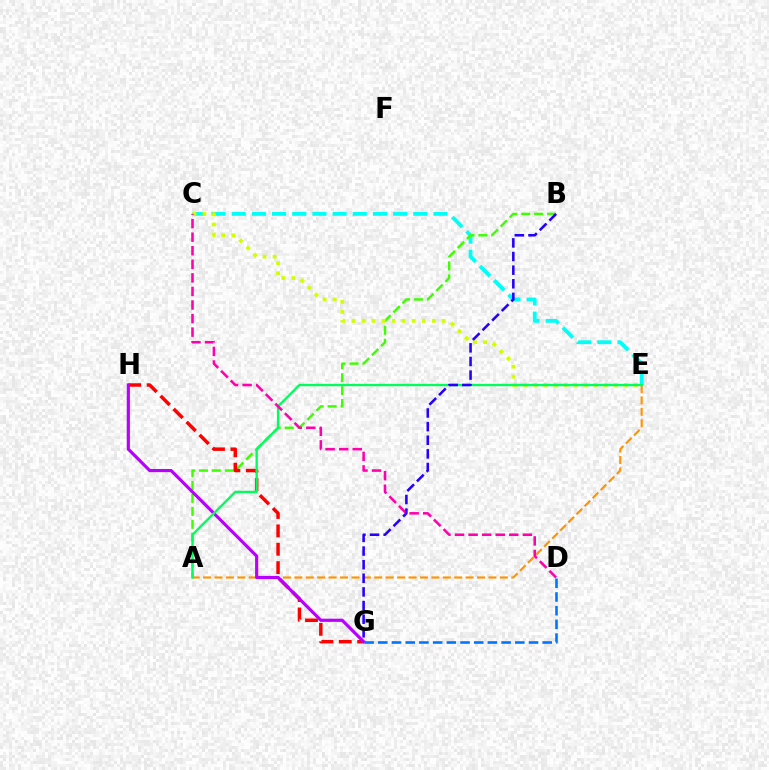{('C', 'E'): [{'color': '#00fff6', 'line_style': 'dashed', 'thickness': 2.74}, {'color': '#d1ff00', 'line_style': 'dotted', 'thickness': 2.73}], ('A', 'B'): [{'color': '#3dff00', 'line_style': 'dashed', 'thickness': 1.76}], ('G', 'H'): [{'color': '#ff0000', 'line_style': 'dashed', 'thickness': 2.5}, {'color': '#b900ff', 'line_style': 'solid', 'thickness': 2.28}], ('A', 'E'): [{'color': '#ff9400', 'line_style': 'dashed', 'thickness': 1.55}, {'color': '#00ff5c', 'line_style': 'solid', 'thickness': 1.69}], ('D', 'G'): [{'color': '#0074ff', 'line_style': 'dashed', 'thickness': 1.86}], ('C', 'D'): [{'color': '#ff00ac', 'line_style': 'dashed', 'thickness': 1.84}], ('B', 'G'): [{'color': '#2500ff', 'line_style': 'dashed', 'thickness': 1.85}]}